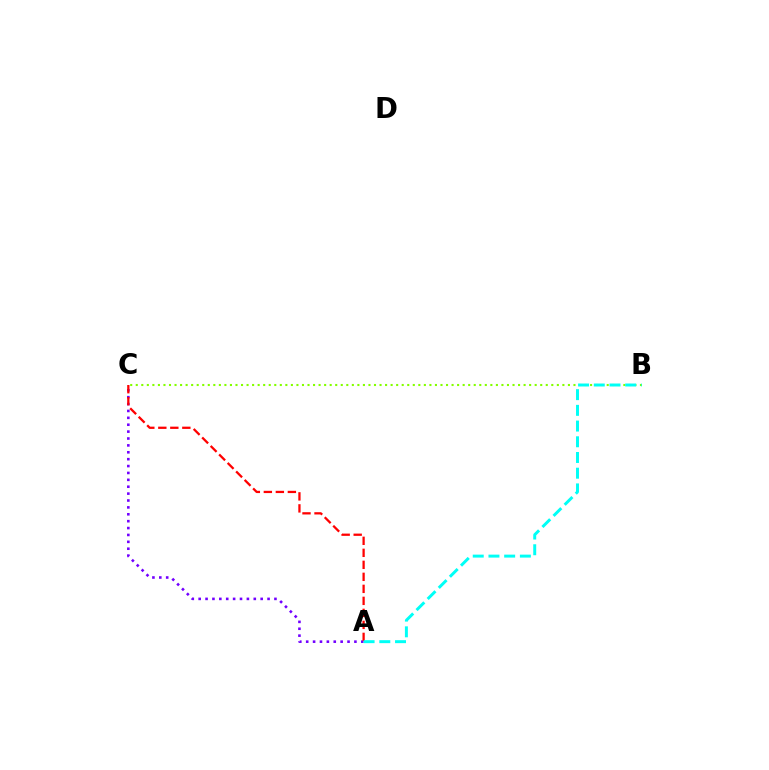{('A', 'C'): [{'color': '#7200ff', 'line_style': 'dotted', 'thickness': 1.87}, {'color': '#ff0000', 'line_style': 'dashed', 'thickness': 1.63}], ('B', 'C'): [{'color': '#84ff00', 'line_style': 'dotted', 'thickness': 1.51}], ('A', 'B'): [{'color': '#00fff6', 'line_style': 'dashed', 'thickness': 2.13}]}